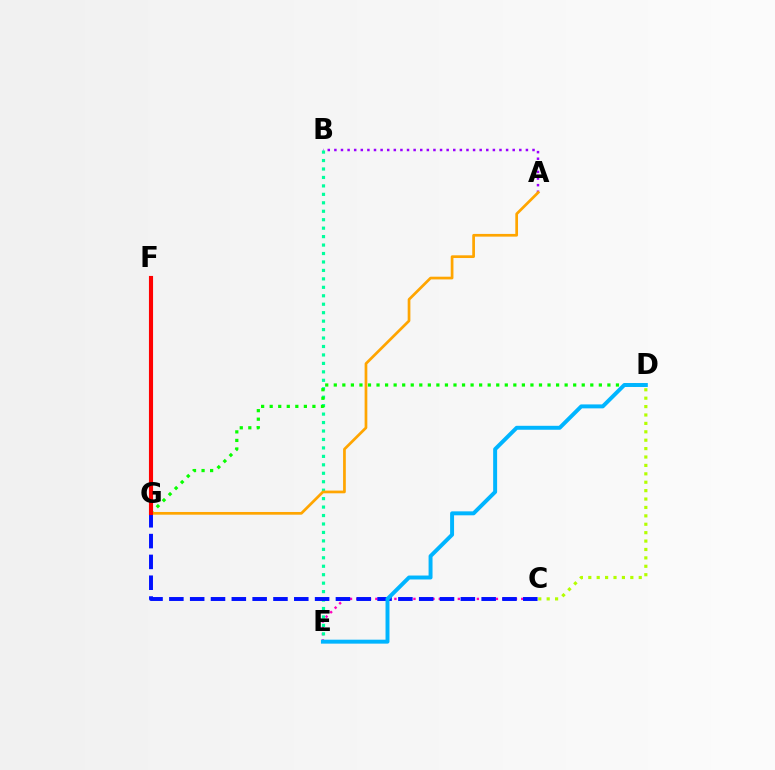{('C', 'E'): [{'color': '#ff00bd', 'line_style': 'dotted', 'thickness': 1.72}], ('A', 'B'): [{'color': '#9b00ff', 'line_style': 'dotted', 'thickness': 1.79}], ('B', 'E'): [{'color': '#00ff9d', 'line_style': 'dotted', 'thickness': 2.3}], ('C', 'G'): [{'color': '#0010ff', 'line_style': 'dashed', 'thickness': 2.83}], ('D', 'G'): [{'color': '#08ff00', 'line_style': 'dotted', 'thickness': 2.32}], ('A', 'G'): [{'color': '#ffa500', 'line_style': 'solid', 'thickness': 1.95}], ('C', 'D'): [{'color': '#b3ff00', 'line_style': 'dotted', 'thickness': 2.28}], ('F', 'G'): [{'color': '#ff0000', 'line_style': 'solid', 'thickness': 2.96}], ('D', 'E'): [{'color': '#00b5ff', 'line_style': 'solid', 'thickness': 2.84}]}